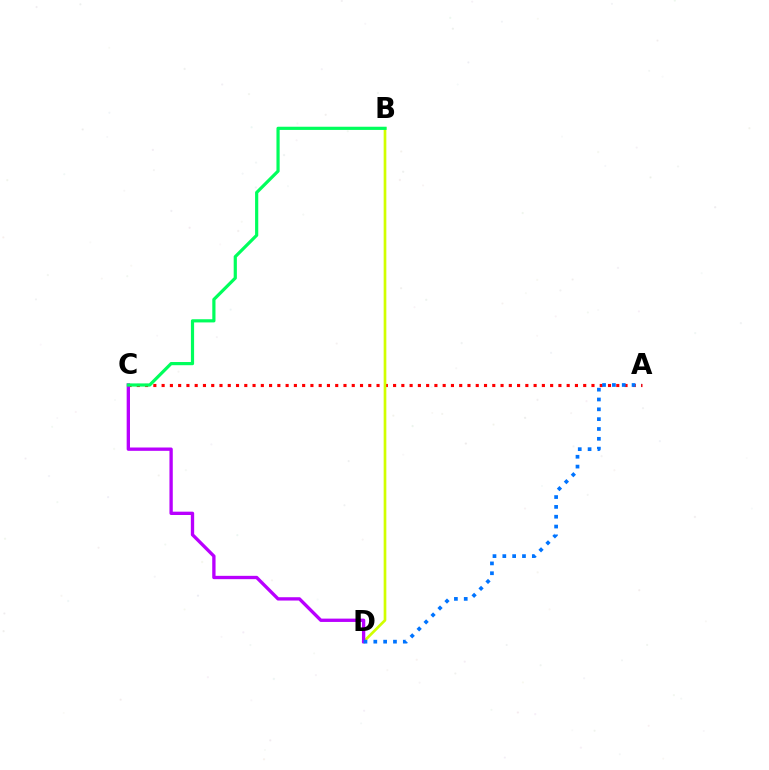{('A', 'C'): [{'color': '#ff0000', 'line_style': 'dotted', 'thickness': 2.25}], ('B', 'D'): [{'color': '#d1ff00', 'line_style': 'solid', 'thickness': 1.94}], ('C', 'D'): [{'color': '#b900ff', 'line_style': 'solid', 'thickness': 2.39}], ('B', 'C'): [{'color': '#00ff5c', 'line_style': 'solid', 'thickness': 2.3}], ('A', 'D'): [{'color': '#0074ff', 'line_style': 'dotted', 'thickness': 2.67}]}